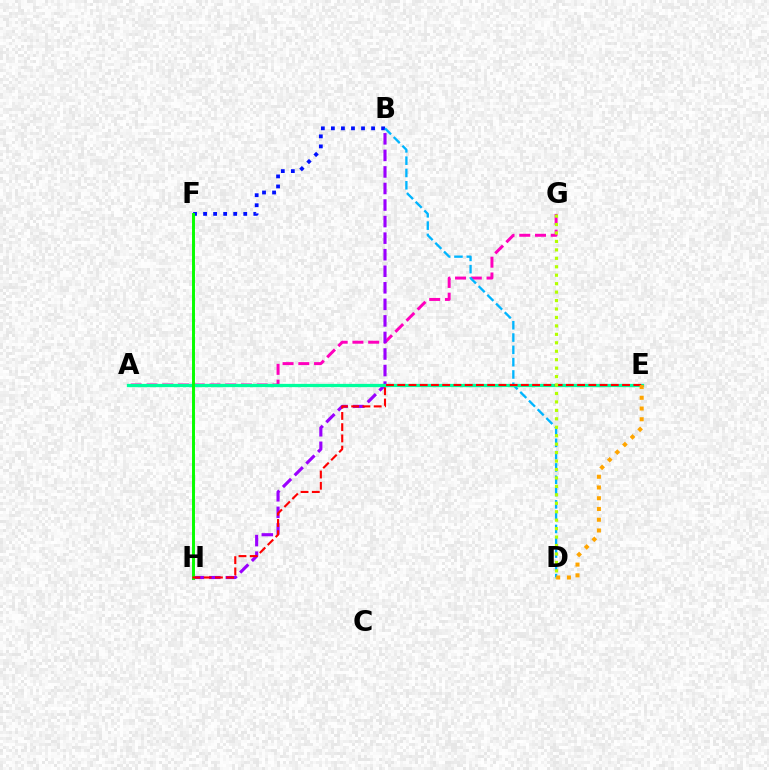{('B', 'F'): [{'color': '#0010ff', 'line_style': 'dotted', 'thickness': 2.73}], ('A', 'G'): [{'color': '#ff00bd', 'line_style': 'dashed', 'thickness': 2.14}], ('B', 'D'): [{'color': '#00b5ff', 'line_style': 'dashed', 'thickness': 1.67}], ('B', 'H'): [{'color': '#9b00ff', 'line_style': 'dashed', 'thickness': 2.25}], ('A', 'E'): [{'color': '#00ff9d', 'line_style': 'solid', 'thickness': 2.35}], ('F', 'H'): [{'color': '#08ff00', 'line_style': 'solid', 'thickness': 2.13}], ('E', 'H'): [{'color': '#ff0000', 'line_style': 'dashed', 'thickness': 1.53}], ('D', 'G'): [{'color': '#b3ff00', 'line_style': 'dotted', 'thickness': 2.29}], ('D', 'E'): [{'color': '#ffa500', 'line_style': 'dotted', 'thickness': 2.92}]}